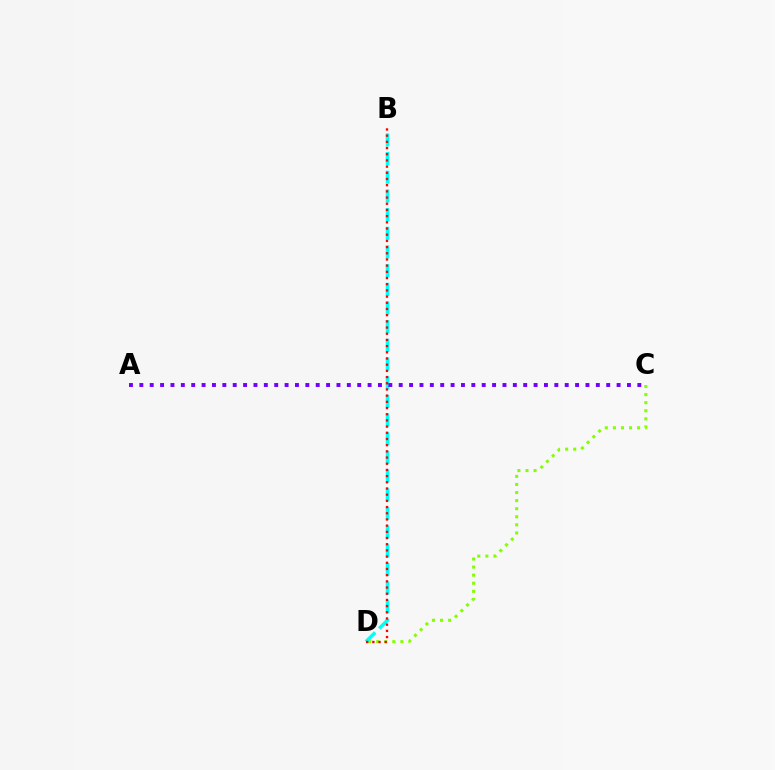{('C', 'D'): [{'color': '#84ff00', 'line_style': 'dotted', 'thickness': 2.19}], ('B', 'D'): [{'color': '#00fff6', 'line_style': 'dashed', 'thickness': 2.54}, {'color': '#ff0000', 'line_style': 'dotted', 'thickness': 1.68}], ('A', 'C'): [{'color': '#7200ff', 'line_style': 'dotted', 'thickness': 2.82}]}